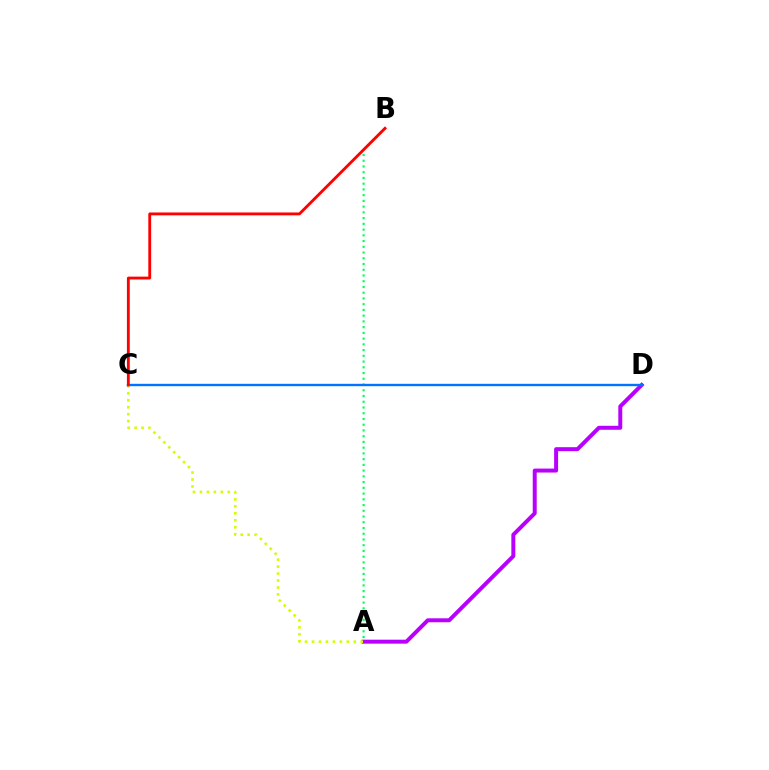{('A', 'B'): [{'color': '#00ff5c', 'line_style': 'dotted', 'thickness': 1.56}], ('A', 'D'): [{'color': '#b900ff', 'line_style': 'solid', 'thickness': 2.86}], ('C', 'D'): [{'color': '#0074ff', 'line_style': 'solid', 'thickness': 1.71}], ('A', 'C'): [{'color': '#d1ff00', 'line_style': 'dotted', 'thickness': 1.89}], ('B', 'C'): [{'color': '#ff0000', 'line_style': 'solid', 'thickness': 2.05}]}